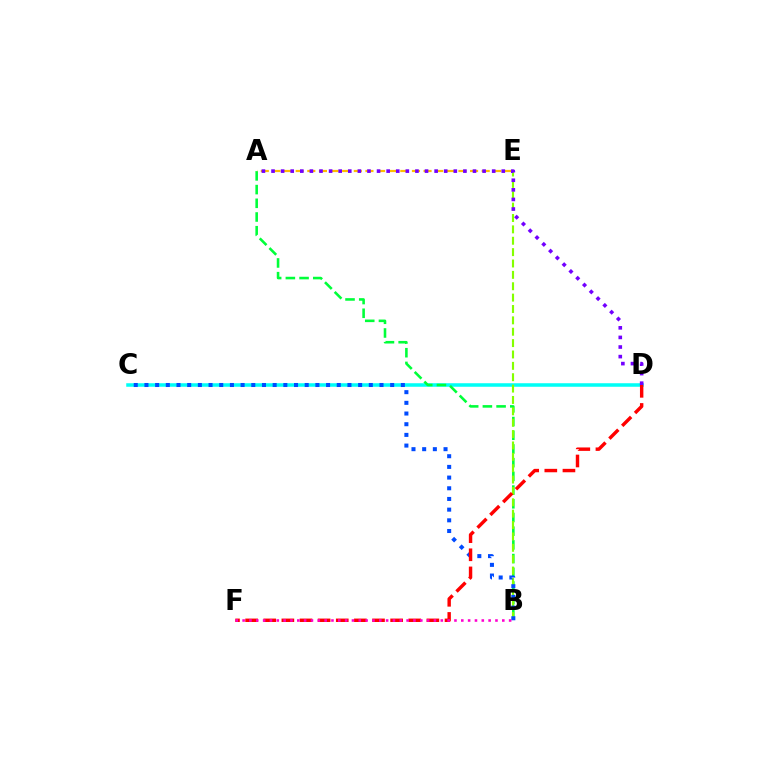{('C', 'D'): [{'color': '#00fff6', 'line_style': 'solid', 'thickness': 2.54}], ('A', 'B'): [{'color': '#00ff39', 'line_style': 'dashed', 'thickness': 1.86}], ('B', 'E'): [{'color': '#84ff00', 'line_style': 'dashed', 'thickness': 1.54}], ('A', 'E'): [{'color': '#ffbd00', 'line_style': 'dashed', 'thickness': 1.58}], ('A', 'D'): [{'color': '#7200ff', 'line_style': 'dotted', 'thickness': 2.61}], ('B', 'C'): [{'color': '#004bff', 'line_style': 'dotted', 'thickness': 2.9}], ('D', 'F'): [{'color': '#ff0000', 'line_style': 'dashed', 'thickness': 2.46}], ('B', 'F'): [{'color': '#ff00cf', 'line_style': 'dotted', 'thickness': 1.86}]}